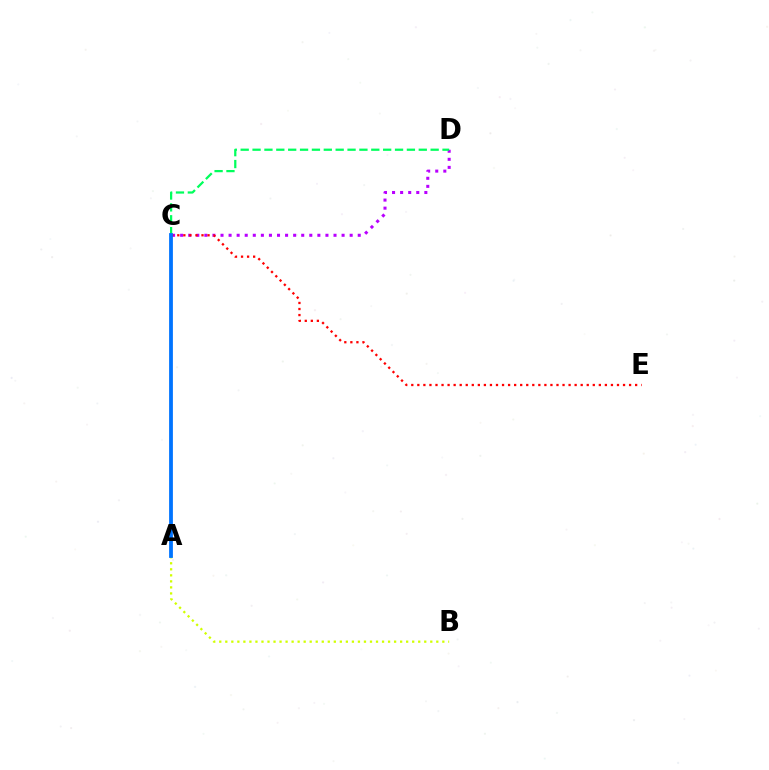{('A', 'B'): [{'color': '#d1ff00', 'line_style': 'dotted', 'thickness': 1.64}], ('C', 'D'): [{'color': '#b900ff', 'line_style': 'dotted', 'thickness': 2.19}, {'color': '#00ff5c', 'line_style': 'dashed', 'thickness': 1.61}], ('C', 'E'): [{'color': '#ff0000', 'line_style': 'dotted', 'thickness': 1.64}], ('A', 'C'): [{'color': '#0074ff', 'line_style': 'solid', 'thickness': 2.73}]}